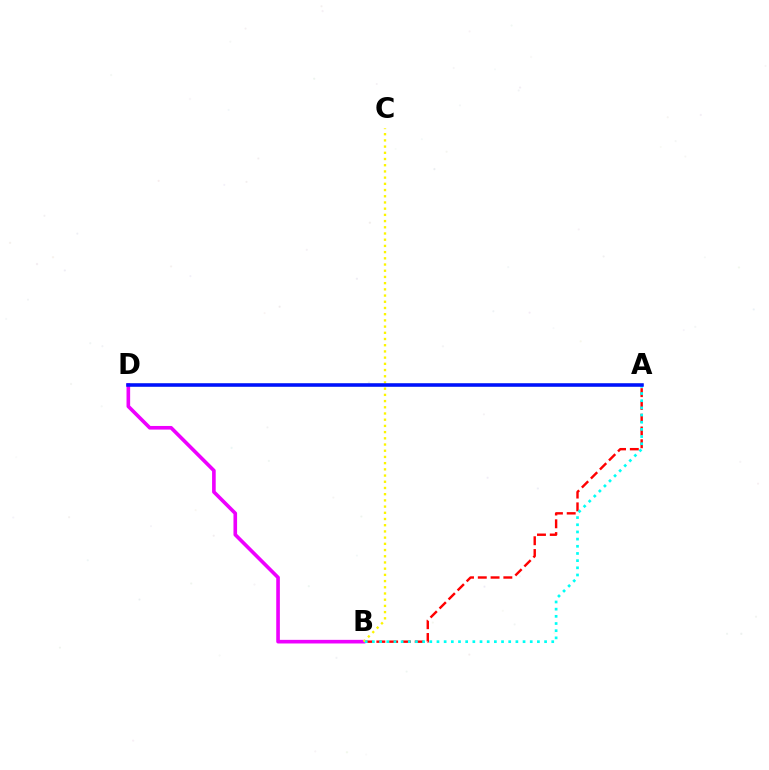{('A', 'B'): [{'color': '#ff0000', 'line_style': 'dashed', 'thickness': 1.74}, {'color': '#00fff6', 'line_style': 'dotted', 'thickness': 1.95}], ('A', 'D'): [{'color': '#08ff00', 'line_style': 'solid', 'thickness': 1.68}, {'color': '#0010ff', 'line_style': 'solid', 'thickness': 2.54}], ('B', 'D'): [{'color': '#ee00ff', 'line_style': 'solid', 'thickness': 2.61}], ('B', 'C'): [{'color': '#fcf500', 'line_style': 'dotted', 'thickness': 1.69}]}